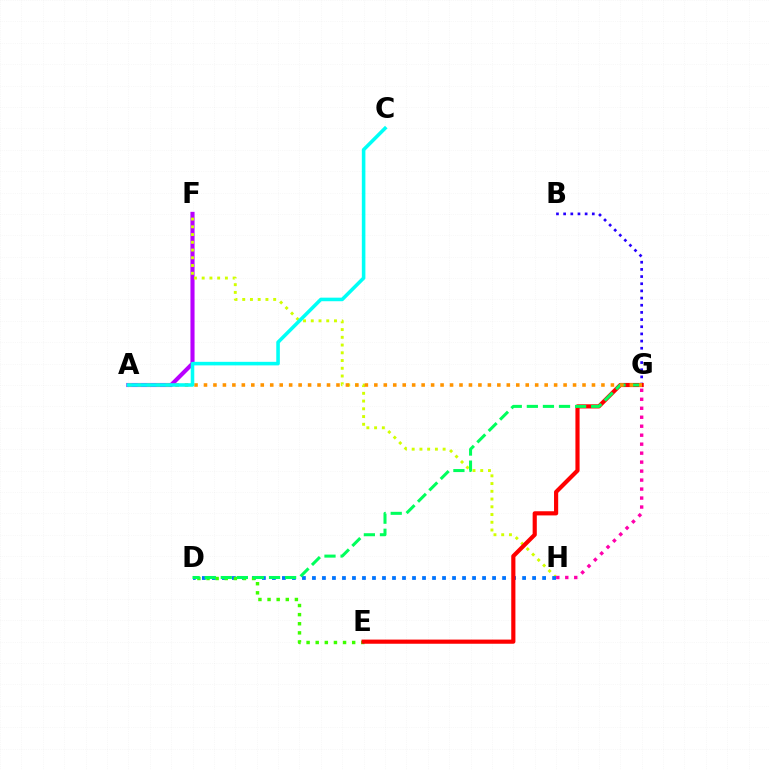{('A', 'F'): [{'color': '#b900ff', 'line_style': 'solid', 'thickness': 2.96}], ('F', 'H'): [{'color': '#d1ff00', 'line_style': 'dotted', 'thickness': 2.1}], ('D', 'H'): [{'color': '#0074ff', 'line_style': 'dotted', 'thickness': 2.72}], ('B', 'G'): [{'color': '#2500ff', 'line_style': 'dotted', 'thickness': 1.95}], ('D', 'E'): [{'color': '#3dff00', 'line_style': 'dotted', 'thickness': 2.48}], ('E', 'G'): [{'color': '#ff0000', 'line_style': 'solid', 'thickness': 2.99}], ('D', 'G'): [{'color': '#00ff5c', 'line_style': 'dashed', 'thickness': 2.18}], ('G', 'H'): [{'color': '#ff00ac', 'line_style': 'dotted', 'thickness': 2.44}], ('A', 'G'): [{'color': '#ff9400', 'line_style': 'dotted', 'thickness': 2.57}], ('A', 'C'): [{'color': '#00fff6', 'line_style': 'solid', 'thickness': 2.57}]}